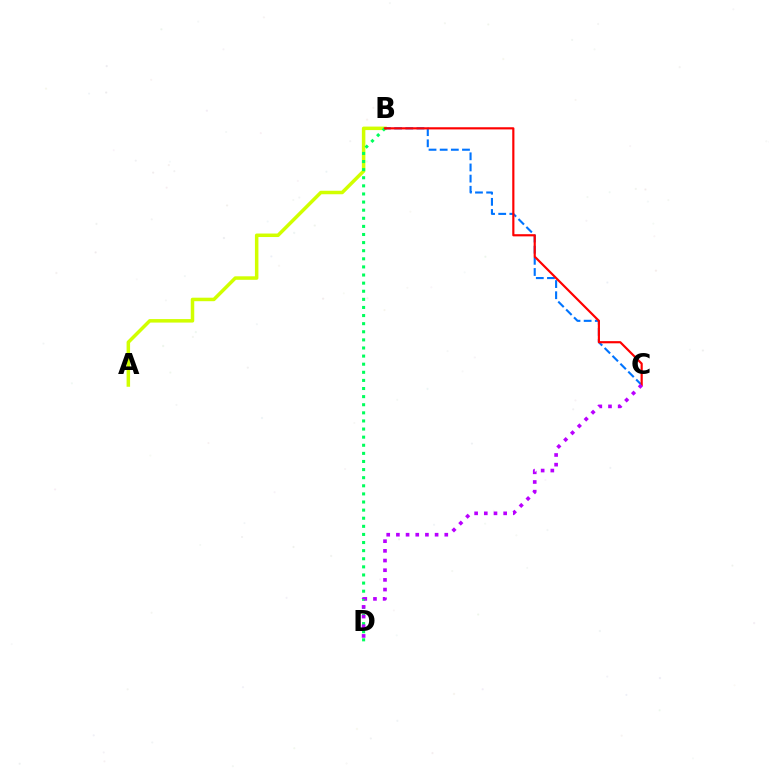{('A', 'B'): [{'color': '#d1ff00', 'line_style': 'solid', 'thickness': 2.52}], ('B', 'D'): [{'color': '#00ff5c', 'line_style': 'dotted', 'thickness': 2.2}], ('B', 'C'): [{'color': '#0074ff', 'line_style': 'dashed', 'thickness': 1.52}, {'color': '#ff0000', 'line_style': 'solid', 'thickness': 1.56}], ('C', 'D'): [{'color': '#b900ff', 'line_style': 'dotted', 'thickness': 2.63}]}